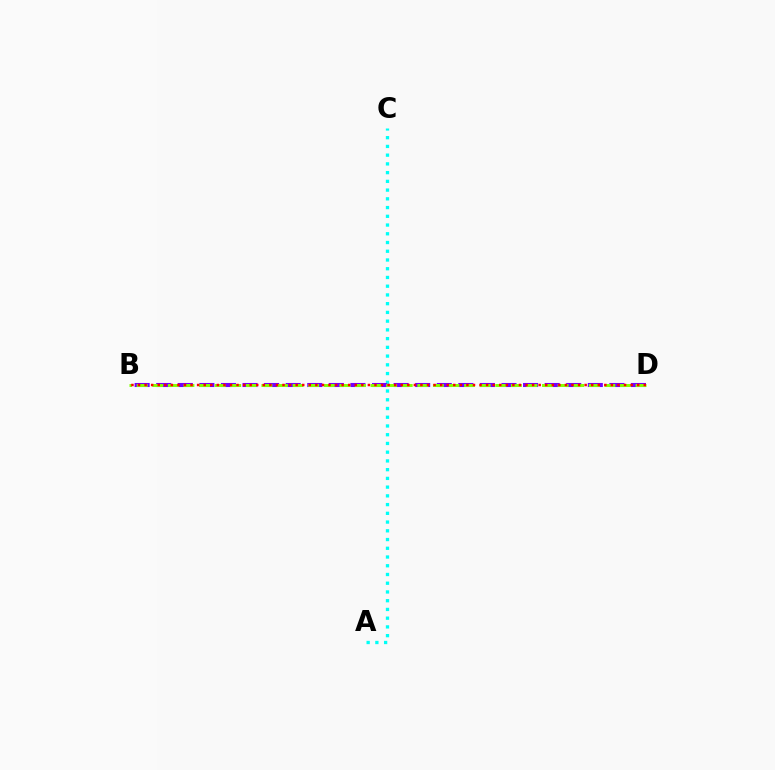{('A', 'C'): [{'color': '#00fff6', 'line_style': 'dotted', 'thickness': 2.37}], ('B', 'D'): [{'color': '#7200ff', 'line_style': 'dashed', 'thickness': 2.93}, {'color': '#84ff00', 'line_style': 'dashed', 'thickness': 2.12}, {'color': '#ff0000', 'line_style': 'dotted', 'thickness': 1.78}]}